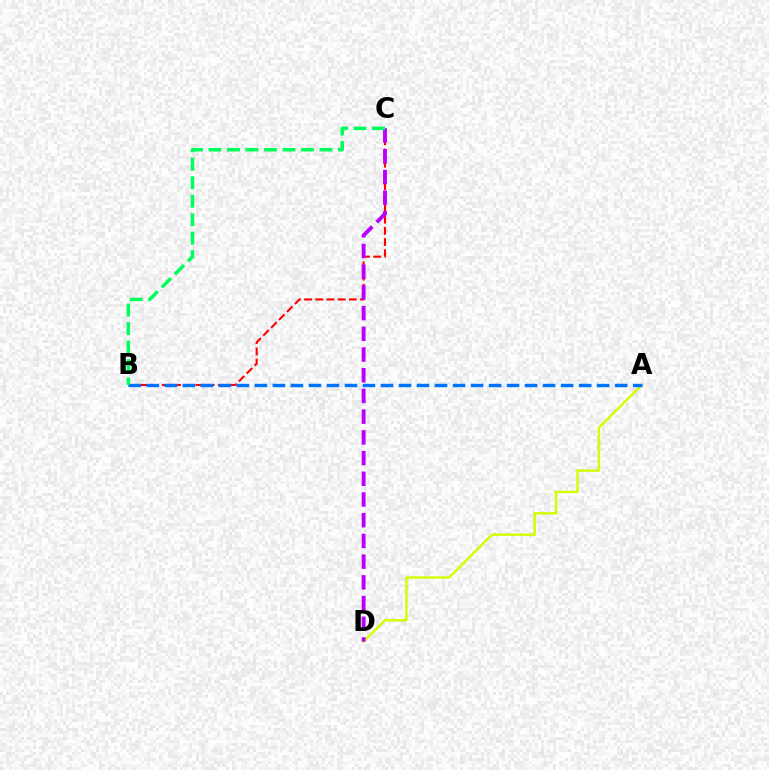{('B', 'C'): [{'color': '#ff0000', 'line_style': 'dashed', 'thickness': 1.52}, {'color': '#00ff5c', 'line_style': 'dashed', 'thickness': 2.51}], ('A', 'D'): [{'color': '#d1ff00', 'line_style': 'solid', 'thickness': 1.73}], ('C', 'D'): [{'color': '#b900ff', 'line_style': 'dashed', 'thickness': 2.81}], ('A', 'B'): [{'color': '#0074ff', 'line_style': 'dashed', 'thickness': 2.45}]}